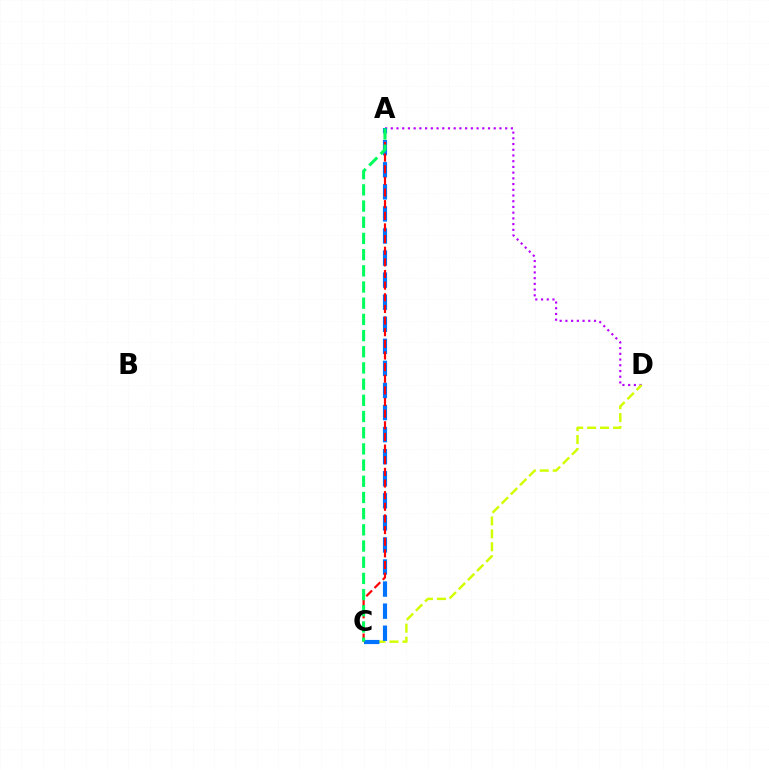{('A', 'D'): [{'color': '#b900ff', 'line_style': 'dotted', 'thickness': 1.55}], ('C', 'D'): [{'color': '#d1ff00', 'line_style': 'dashed', 'thickness': 1.76}], ('A', 'C'): [{'color': '#0074ff', 'line_style': 'dashed', 'thickness': 3.0}, {'color': '#ff0000', 'line_style': 'dashed', 'thickness': 1.58}, {'color': '#00ff5c', 'line_style': 'dashed', 'thickness': 2.2}]}